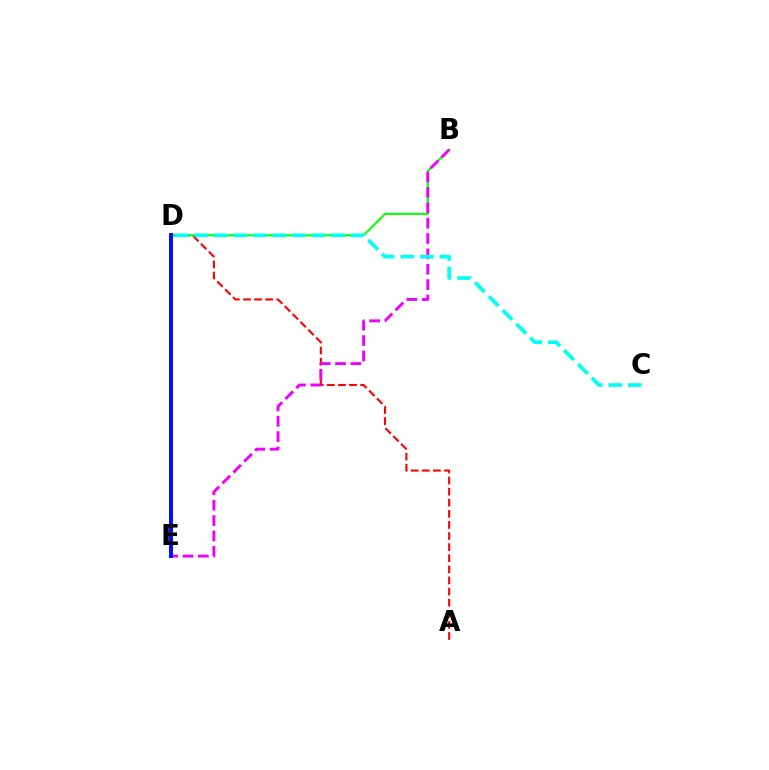{('A', 'D'): [{'color': '#ff0000', 'line_style': 'dashed', 'thickness': 1.51}], ('B', 'D'): [{'color': '#08ff00', 'line_style': 'solid', 'thickness': 1.51}], ('D', 'E'): [{'color': '#fcf500', 'line_style': 'dashed', 'thickness': 2.57}, {'color': '#0010ff', 'line_style': 'solid', 'thickness': 2.88}], ('B', 'E'): [{'color': '#ee00ff', 'line_style': 'dashed', 'thickness': 2.09}], ('C', 'D'): [{'color': '#00fff6', 'line_style': 'dashed', 'thickness': 2.66}]}